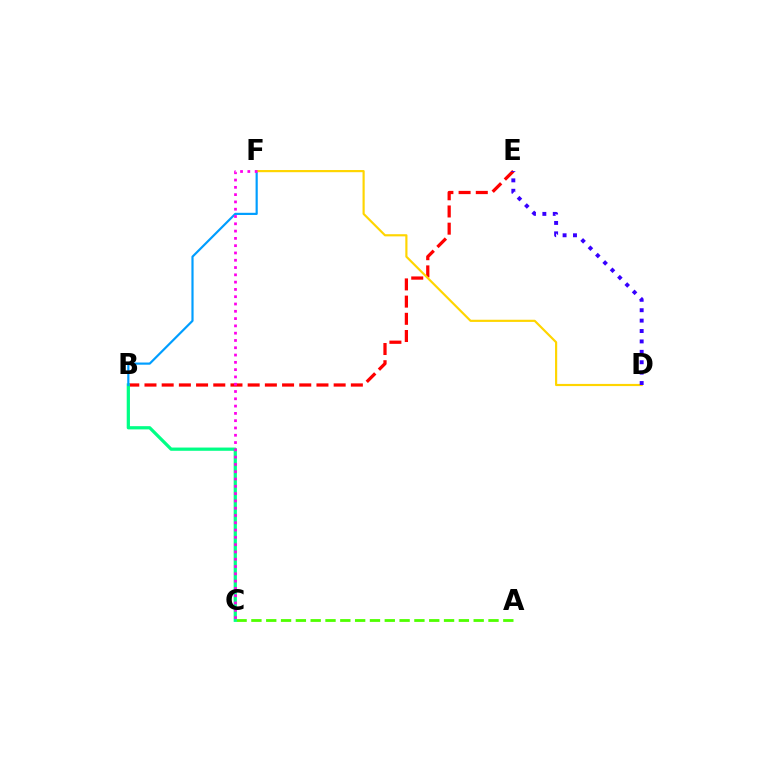{('A', 'C'): [{'color': '#4fff00', 'line_style': 'dashed', 'thickness': 2.01}], ('B', 'E'): [{'color': '#ff0000', 'line_style': 'dashed', 'thickness': 2.34}], ('B', 'C'): [{'color': '#00ff86', 'line_style': 'solid', 'thickness': 2.33}], ('B', 'F'): [{'color': '#009eff', 'line_style': 'solid', 'thickness': 1.57}], ('D', 'F'): [{'color': '#ffd500', 'line_style': 'solid', 'thickness': 1.56}], ('D', 'E'): [{'color': '#3700ff', 'line_style': 'dotted', 'thickness': 2.83}], ('C', 'F'): [{'color': '#ff00ed', 'line_style': 'dotted', 'thickness': 1.98}]}